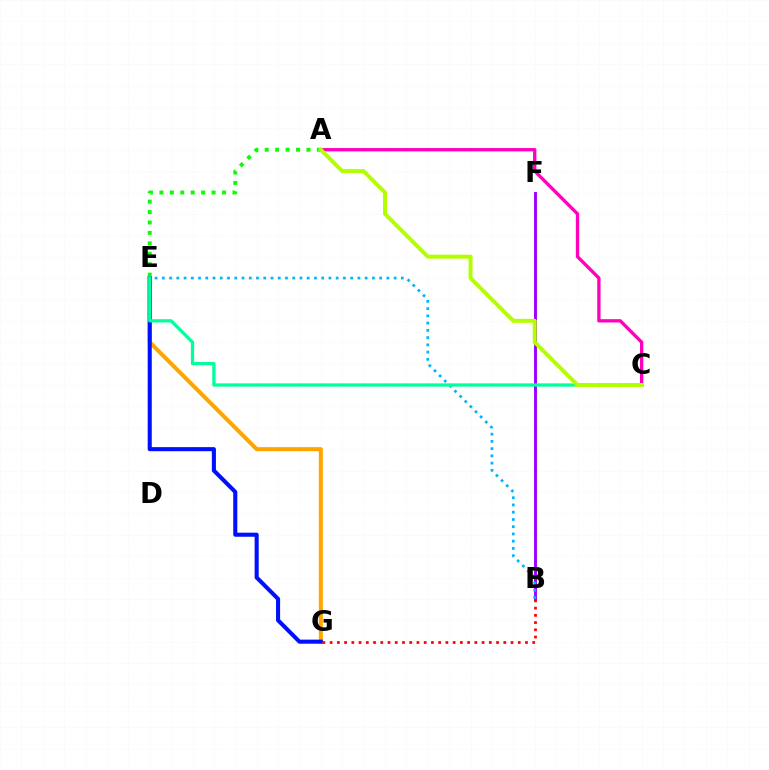{('A', 'C'): [{'color': '#ff00bd', 'line_style': 'solid', 'thickness': 2.4}, {'color': '#b3ff00', 'line_style': 'solid', 'thickness': 2.85}], ('E', 'G'): [{'color': '#ffa500', 'line_style': 'solid', 'thickness': 2.91}, {'color': '#0010ff', 'line_style': 'solid', 'thickness': 2.93}], ('B', 'F'): [{'color': '#9b00ff', 'line_style': 'solid', 'thickness': 2.09}], ('B', 'G'): [{'color': '#ff0000', 'line_style': 'dotted', 'thickness': 1.97}], ('B', 'E'): [{'color': '#00b5ff', 'line_style': 'dotted', 'thickness': 1.97}], ('A', 'E'): [{'color': '#08ff00', 'line_style': 'dotted', 'thickness': 2.83}], ('C', 'E'): [{'color': '#00ff9d', 'line_style': 'solid', 'thickness': 2.34}]}